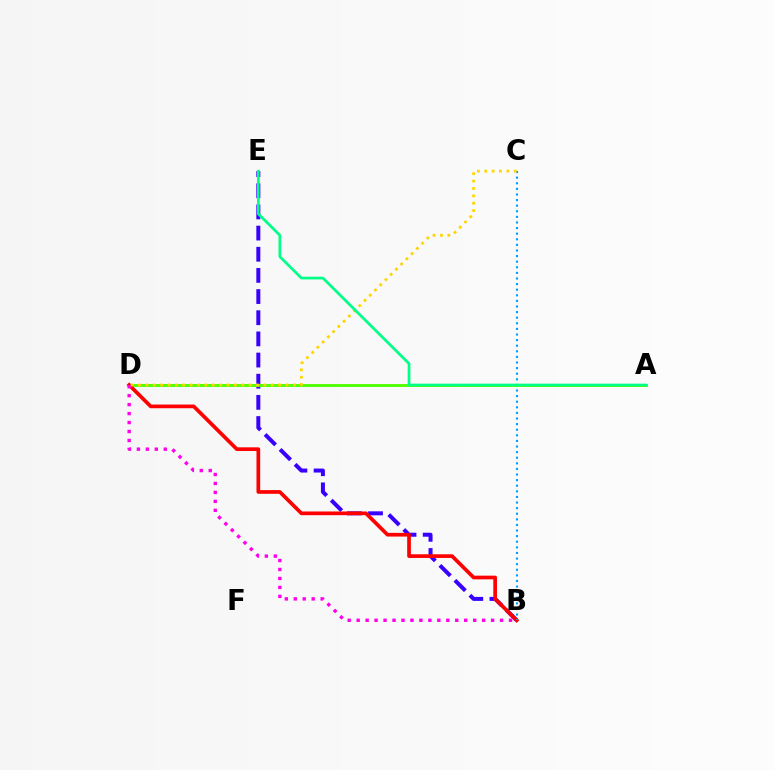{('B', 'E'): [{'color': '#3700ff', 'line_style': 'dashed', 'thickness': 2.87}], ('A', 'D'): [{'color': '#4fff00', 'line_style': 'solid', 'thickness': 2.06}], ('B', 'D'): [{'color': '#ff0000', 'line_style': 'solid', 'thickness': 2.66}, {'color': '#ff00ed', 'line_style': 'dotted', 'thickness': 2.44}], ('B', 'C'): [{'color': '#009eff', 'line_style': 'dotted', 'thickness': 1.52}], ('C', 'D'): [{'color': '#ffd500', 'line_style': 'dotted', 'thickness': 2.0}], ('A', 'E'): [{'color': '#00ff86', 'line_style': 'solid', 'thickness': 1.95}]}